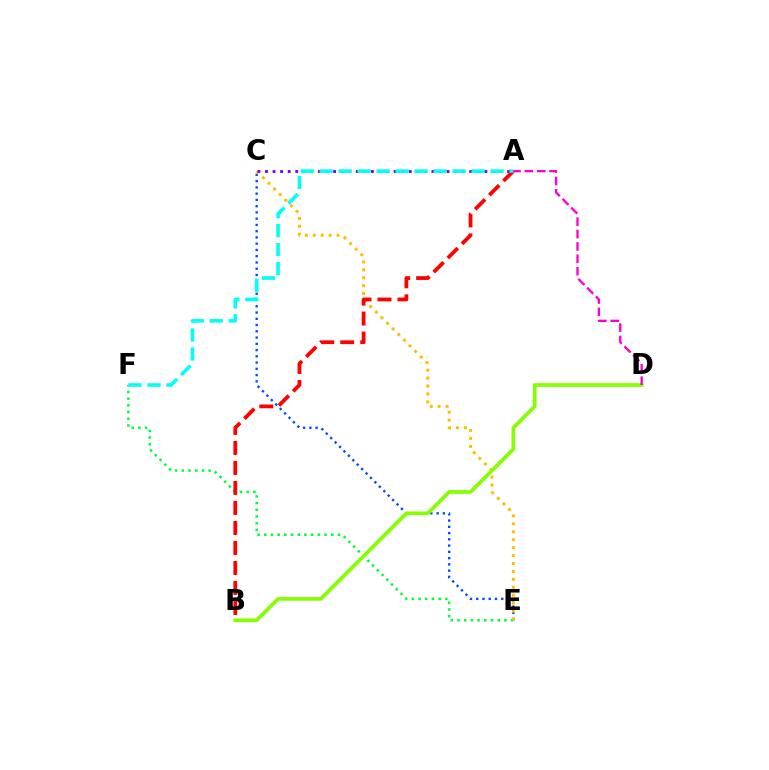{('C', 'E'): [{'color': '#004bff', 'line_style': 'dotted', 'thickness': 1.7}, {'color': '#ffbd00', 'line_style': 'dotted', 'thickness': 2.16}], ('E', 'F'): [{'color': '#00ff39', 'line_style': 'dotted', 'thickness': 1.82}], ('A', 'C'): [{'color': '#7200ff', 'line_style': 'dotted', 'thickness': 2.06}], ('A', 'B'): [{'color': '#ff0000', 'line_style': 'dashed', 'thickness': 2.72}], ('A', 'F'): [{'color': '#00fff6', 'line_style': 'dashed', 'thickness': 2.58}], ('B', 'D'): [{'color': '#84ff00', 'line_style': 'solid', 'thickness': 2.66}], ('A', 'D'): [{'color': '#ff00cf', 'line_style': 'dashed', 'thickness': 1.68}]}